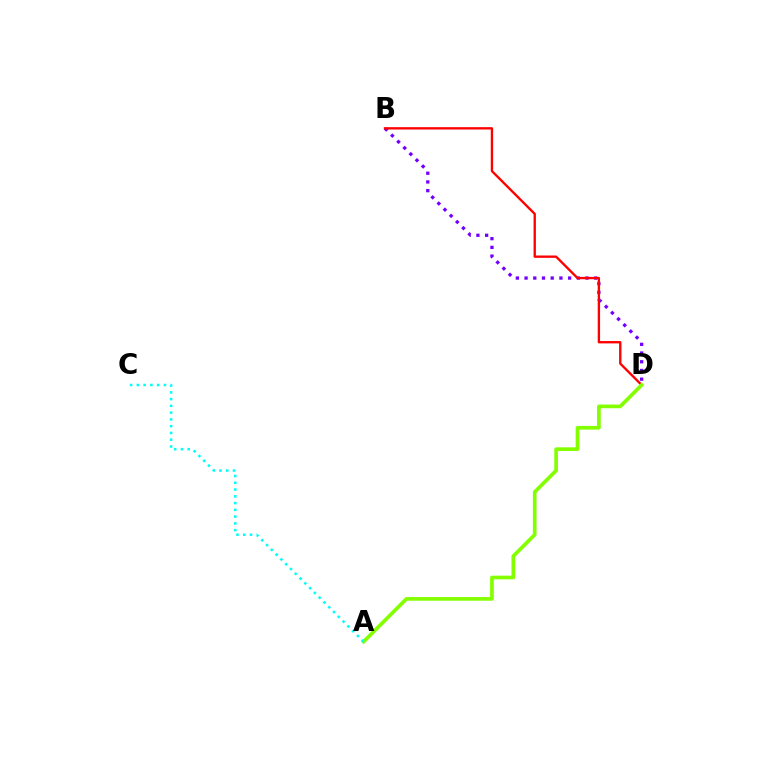{('B', 'D'): [{'color': '#7200ff', 'line_style': 'dotted', 'thickness': 2.37}, {'color': '#ff0000', 'line_style': 'solid', 'thickness': 1.69}], ('A', 'D'): [{'color': '#84ff00', 'line_style': 'solid', 'thickness': 2.65}], ('A', 'C'): [{'color': '#00fff6', 'line_style': 'dotted', 'thickness': 1.84}]}